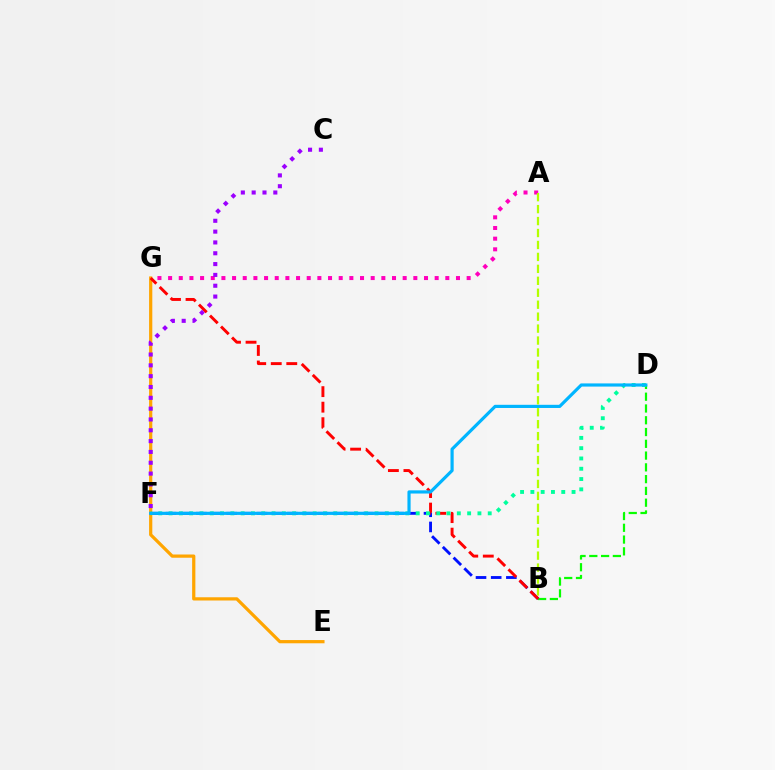{('B', 'D'): [{'color': '#08ff00', 'line_style': 'dashed', 'thickness': 1.6}], ('A', 'G'): [{'color': '#ff00bd', 'line_style': 'dotted', 'thickness': 2.9}], ('B', 'F'): [{'color': '#0010ff', 'line_style': 'dashed', 'thickness': 2.06}], ('E', 'G'): [{'color': '#ffa500', 'line_style': 'solid', 'thickness': 2.32}], ('B', 'G'): [{'color': '#ff0000', 'line_style': 'dashed', 'thickness': 2.11}], ('D', 'F'): [{'color': '#00ff9d', 'line_style': 'dotted', 'thickness': 2.8}, {'color': '#00b5ff', 'line_style': 'solid', 'thickness': 2.29}], ('A', 'B'): [{'color': '#b3ff00', 'line_style': 'dashed', 'thickness': 1.62}], ('C', 'F'): [{'color': '#9b00ff', 'line_style': 'dotted', 'thickness': 2.94}]}